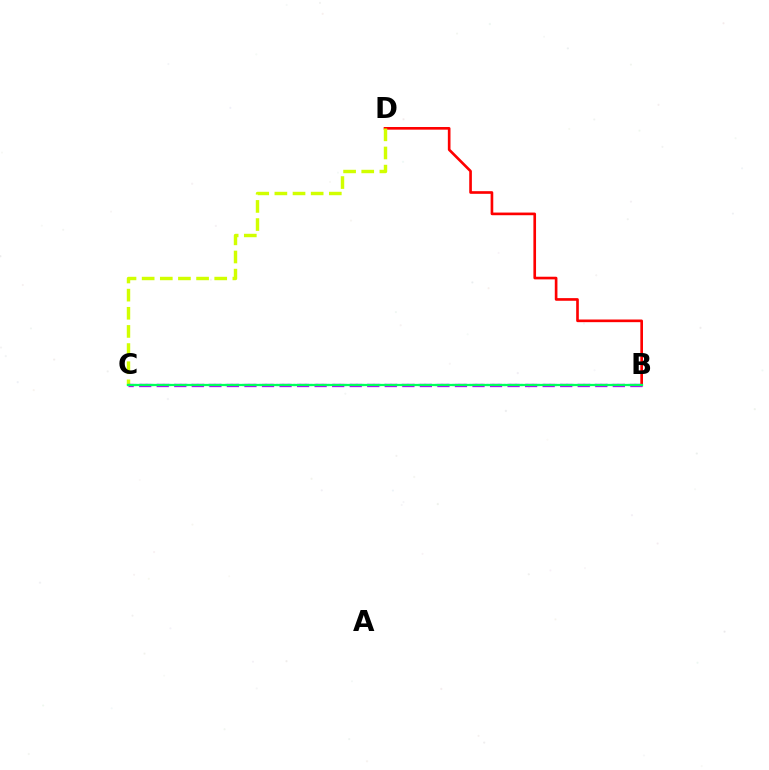{('B', 'C'): [{'color': '#0074ff', 'line_style': 'dotted', 'thickness': 1.54}, {'color': '#b900ff', 'line_style': 'dashed', 'thickness': 2.38}, {'color': '#00ff5c', 'line_style': 'solid', 'thickness': 1.63}], ('B', 'D'): [{'color': '#ff0000', 'line_style': 'solid', 'thickness': 1.91}], ('C', 'D'): [{'color': '#d1ff00', 'line_style': 'dashed', 'thickness': 2.46}]}